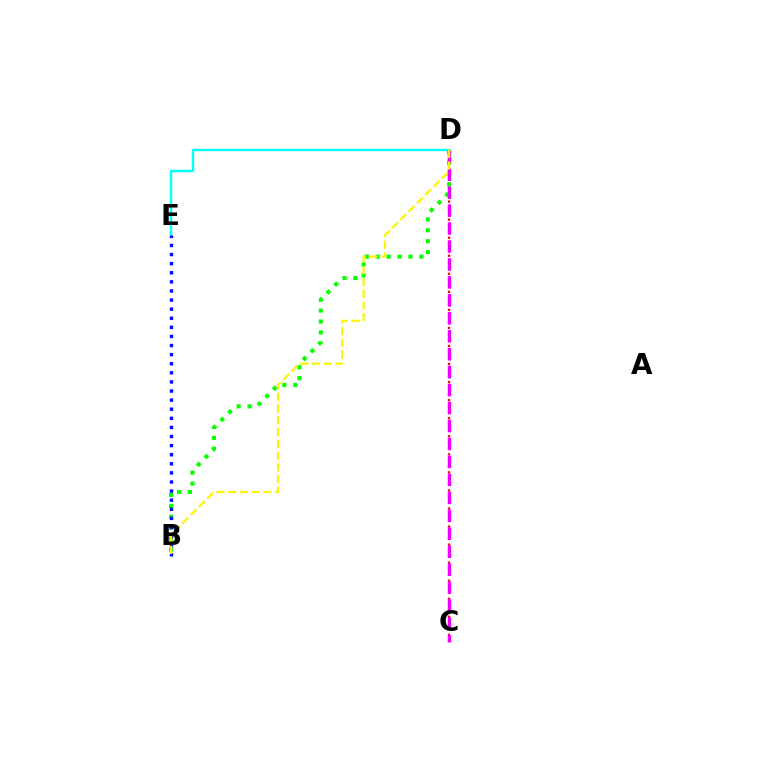{('C', 'D'): [{'color': '#ff0000', 'line_style': 'dotted', 'thickness': 1.63}, {'color': '#ee00ff', 'line_style': 'dashed', 'thickness': 2.44}], ('B', 'D'): [{'color': '#08ff00', 'line_style': 'dotted', 'thickness': 2.97}, {'color': '#fcf500', 'line_style': 'dashed', 'thickness': 1.6}], ('D', 'E'): [{'color': '#00fff6', 'line_style': 'solid', 'thickness': 1.74}], ('B', 'E'): [{'color': '#0010ff', 'line_style': 'dotted', 'thickness': 2.47}]}